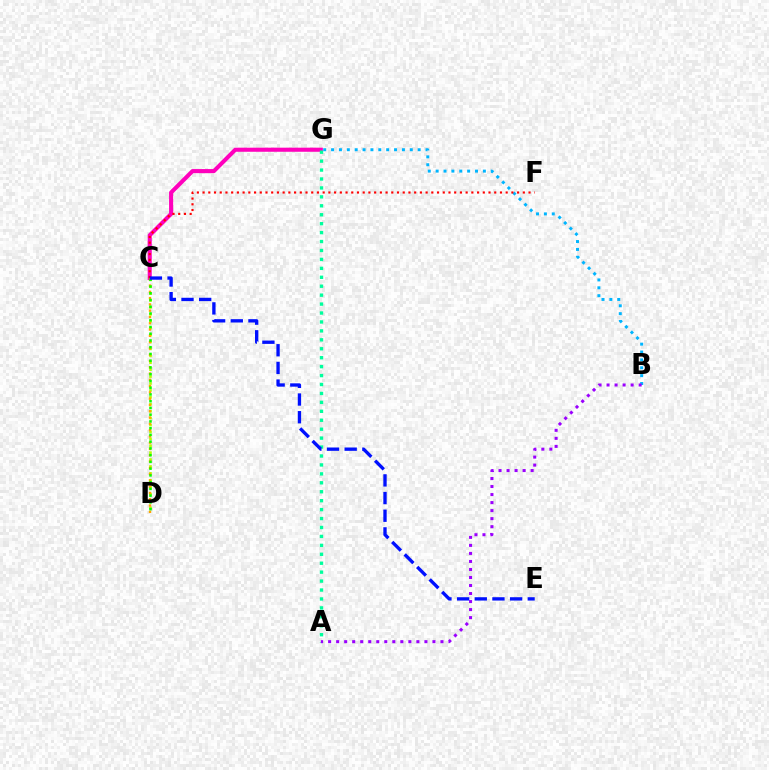{('C', 'G'): [{'color': '#ff00bd', 'line_style': 'solid', 'thickness': 2.95}], ('C', 'D'): [{'color': '#b3ff00', 'line_style': 'dotted', 'thickness': 1.88}, {'color': '#ffa500', 'line_style': 'dotted', 'thickness': 1.71}, {'color': '#08ff00', 'line_style': 'dotted', 'thickness': 1.83}], ('A', 'G'): [{'color': '#00ff9d', 'line_style': 'dotted', 'thickness': 2.43}], ('B', 'G'): [{'color': '#00b5ff', 'line_style': 'dotted', 'thickness': 2.14}], ('A', 'B'): [{'color': '#9b00ff', 'line_style': 'dotted', 'thickness': 2.18}], ('C', 'F'): [{'color': '#ff0000', 'line_style': 'dotted', 'thickness': 1.55}], ('C', 'E'): [{'color': '#0010ff', 'line_style': 'dashed', 'thickness': 2.4}]}